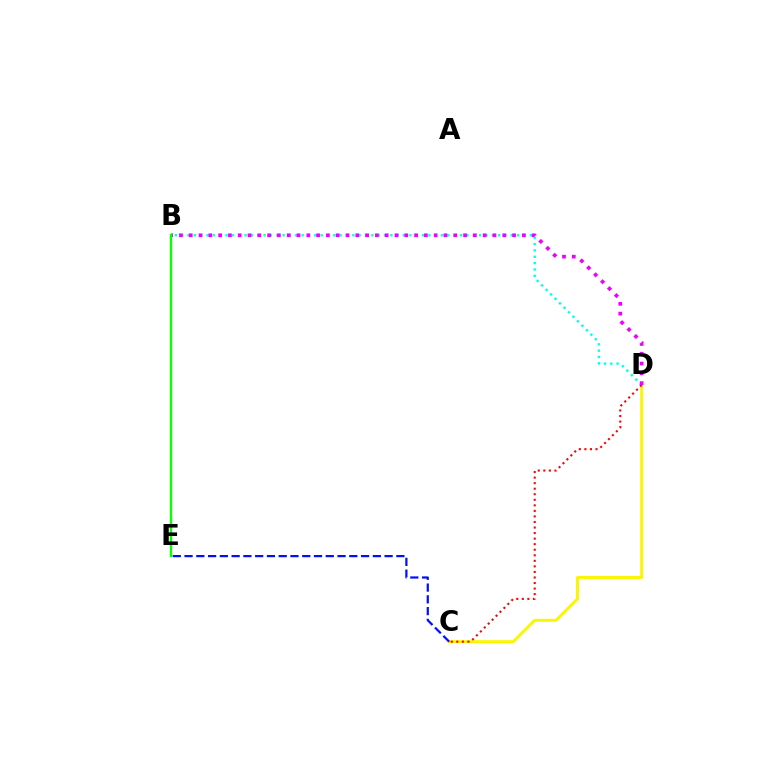{('C', 'D'): [{'color': '#fcf500', 'line_style': 'solid', 'thickness': 2.1}, {'color': '#ff0000', 'line_style': 'dotted', 'thickness': 1.51}], ('B', 'D'): [{'color': '#00fff6', 'line_style': 'dotted', 'thickness': 1.72}, {'color': '#ee00ff', 'line_style': 'dotted', 'thickness': 2.66}], ('C', 'E'): [{'color': '#0010ff', 'line_style': 'dashed', 'thickness': 1.6}], ('B', 'E'): [{'color': '#08ff00', 'line_style': 'solid', 'thickness': 1.72}]}